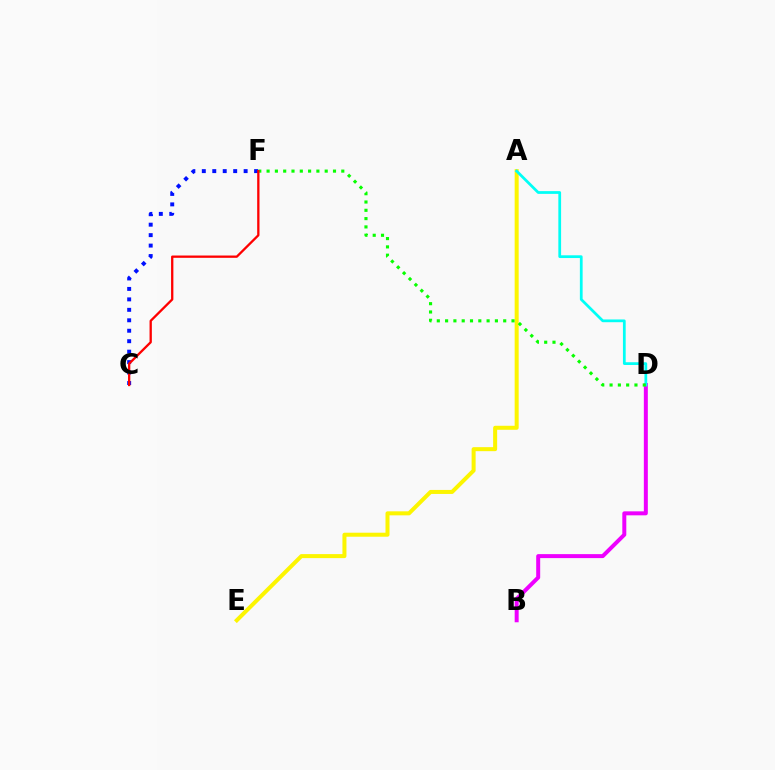{('C', 'F'): [{'color': '#0010ff', 'line_style': 'dotted', 'thickness': 2.84}, {'color': '#ff0000', 'line_style': 'solid', 'thickness': 1.66}], ('A', 'E'): [{'color': '#fcf500', 'line_style': 'solid', 'thickness': 2.89}], ('B', 'D'): [{'color': '#ee00ff', 'line_style': 'solid', 'thickness': 2.87}], ('A', 'D'): [{'color': '#00fff6', 'line_style': 'solid', 'thickness': 1.98}], ('D', 'F'): [{'color': '#08ff00', 'line_style': 'dotted', 'thickness': 2.26}]}